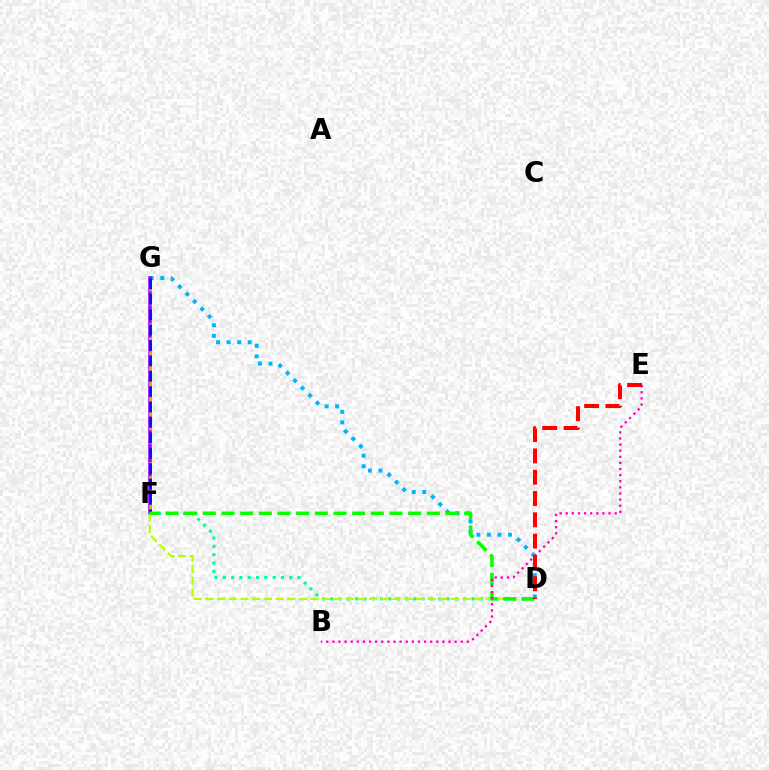{('D', 'F'): [{'color': '#00ff9d', 'line_style': 'dotted', 'thickness': 2.26}, {'color': '#b3ff00', 'line_style': 'dashed', 'thickness': 1.59}, {'color': '#08ff00', 'line_style': 'dashed', 'thickness': 2.54}], ('D', 'G'): [{'color': '#00b5ff', 'line_style': 'dotted', 'thickness': 2.87}], ('F', 'G'): [{'color': '#9b00ff', 'line_style': 'solid', 'thickness': 2.56}, {'color': '#ffa500', 'line_style': 'dashed', 'thickness': 1.88}, {'color': '#0010ff', 'line_style': 'dashed', 'thickness': 2.09}], ('B', 'E'): [{'color': '#ff00bd', 'line_style': 'dotted', 'thickness': 1.66}], ('D', 'E'): [{'color': '#ff0000', 'line_style': 'dashed', 'thickness': 2.89}]}